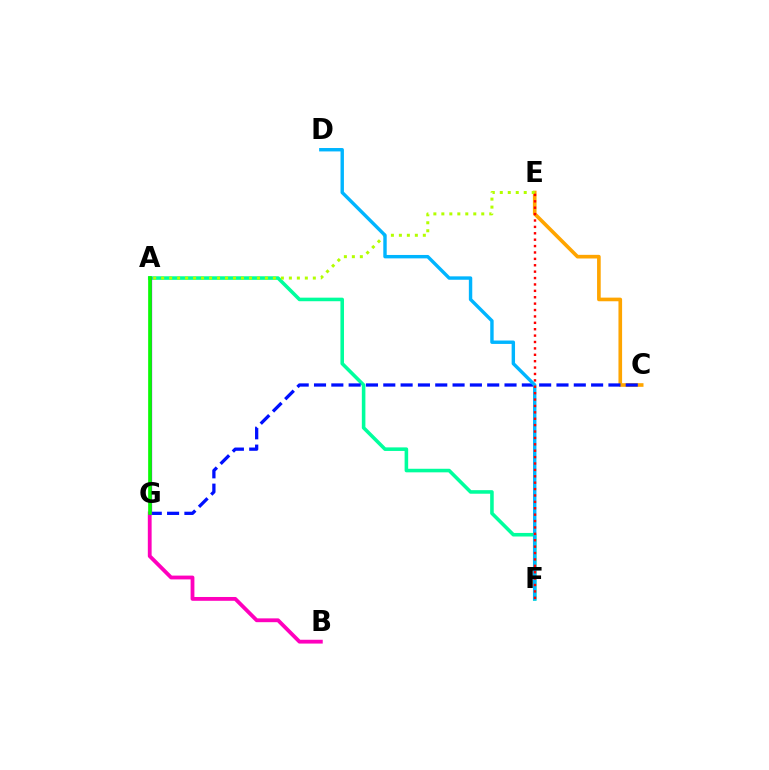{('A', 'F'): [{'color': '#00ff9d', 'line_style': 'solid', 'thickness': 2.57}], ('C', 'E'): [{'color': '#ffa500', 'line_style': 'solid', 'thickness': 2.62}], ('A', 'E'): [{'color': '#b3ff00', 'line_style': 'dotted', 'thickness': 2.17}], ('B', 'G'): [{'color': '#ff00bd', 'line_style': 'solid', 'thickness': 2.74}], ('C', 'G'): [{'color': '#0010ff', 'line_style': 'dashed', 'thickness': 2.35}], ('A', 'G'): [{'color': '#9b00ff', 'line_style': 'solid', 'thickness': 2.35}, {'color': '#08ff00', 'line_style': 'solid', 'thickness': 2.63}], ('D', 'F'): [{'color': '#00b5ff', 'line_style': 'solid', 'thickness': 2.45}], ('E', 'F'): [{'color': '#ff0000', 'line_style': 'dotted', 'thickness': 1.74}]}